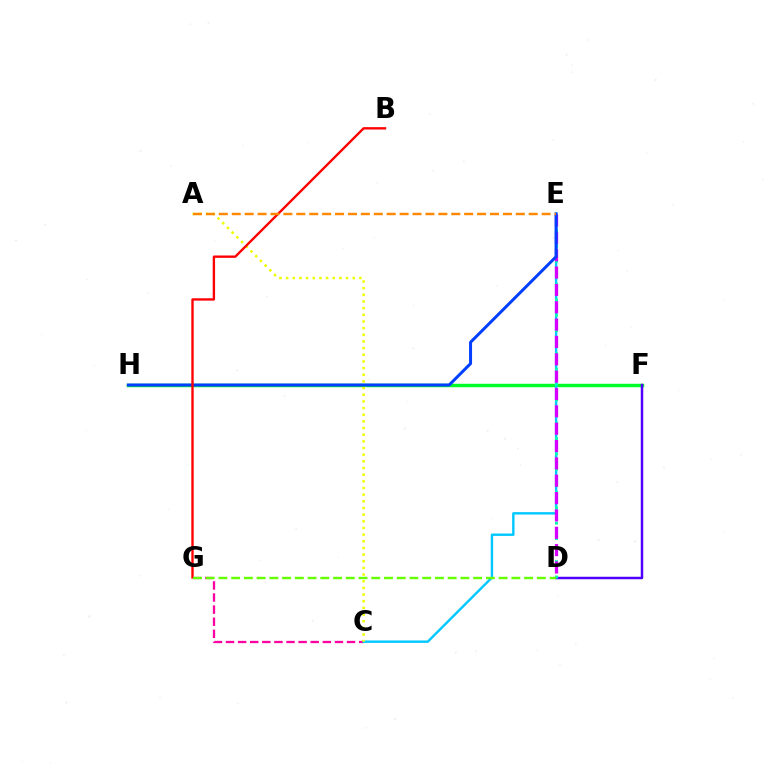{('F', 'H'): [{'color': '#00ff27', 'line_style': 'solid', 'thickness': 2.48}], ('C', 'G'): [{'color': '#ff00a0', 'line_style': 'dashed', 'thickness': 1.64}], ('C', 'E'): [{'color': '#00c7ff', 'line_style': 'solid', 'thickness': 1.73}], ('D', 'F'): [{'color': '#4f00ff', 'line_style': 'solid', 'thickness': 1.78}], ('D', 'E'): [{'color': '#00ffaf', 'line_style': 'dotted', 'thickness': 2.09}, {'color': '#d600ff', 'line_style': 'dashed', 'thickness': 2.36}], ('A', 'C'): [{'color': '#eeff00', 'line_style': 'dotted', 'thickness': 1.81}], ('E', 'H'): [{'color': '#003fff', 'line_style': 'solid', 'thickness': 2.16}], ('B', 'G'): [{'color': '#ff0000', 'line_style': 'solid', 'thickness': 1.71}], ('D', 'G'): [{'color': '#66ff00', 'line_style': 'dashed', 'thickness': 1.73}], ('A', 'E'): [{'color': '#ff8800', 'line_style': 'dashed', 'thickness': 1.75}]}